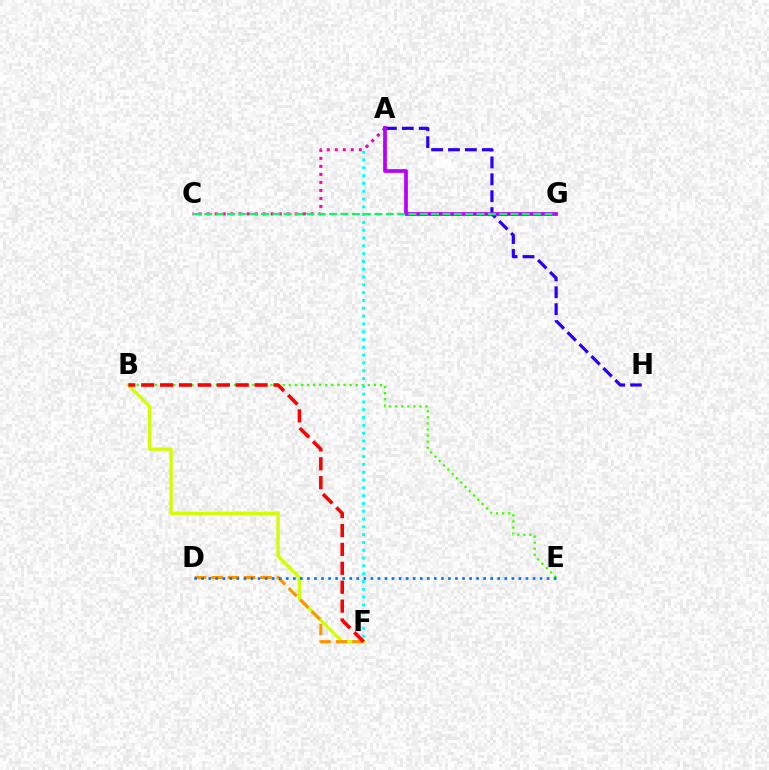{('B', 'E'): [{'color': '#3dff00', 'line_style': 'dotted', 'thickness': 1.65}], ('A', 'F'): [{'color': '#00fff6', 'line_style': 'dotted', 'thickness': 2.12}], ('A', 'C'): [{'color': '#ff00ac', 'line_style': 'dotted', 'thickness': 2.18}], ('B', 'F'): [{'color': '#d1ff00', 'line_style': 'solid', 'thickness': 2.39}, {'color': '#ff0000', 'line_style': 'dashed', 'thickness': 2.57}], ('A', 'H'): [{'color': '#2500ff', 'line_style': 'dashed', 'thickness': 2.29}], ('D', 'F'): [{'color': '#ff9400', 'line_style': 'dashed', 'thickness': 2.22}], ('D', 'E'): [{'color': '#0074ff', 'line_style': 'dotted', 'thickness': 1.92}], ('A', 'G'): [{'color': '#b900ff', 'line_style': 'solid', 'thickness': 2.69}], ('C', 'G'): [{'color': '#00ff5c', 'line_style': 'dashed', 'thickness': 1.54}]}